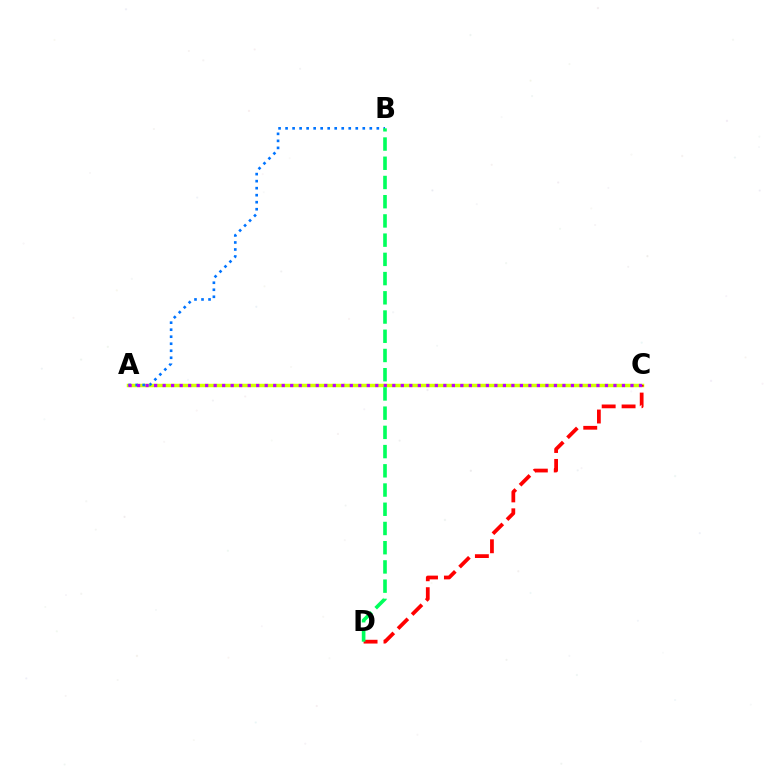{('A', 'C'): [{'color': '#d1ff00', 'line_style': 'solid', 'thickness': 2.5}, {'color': '#b900ff', 'line_style': 'dotted', 'thickness': 2.31}], ('A', 'B'): [{'color': '#0074ff', 'line_style': 'dotted', 'thickness': 1.91}], ('C', 'D'): [{'color': '#ff0000', 'line_style': 'dashed', 'thickness': 2.7}], ('B', 'D'): [{'color': '#00ff5c', 'line_style': 'dashed', 'thickness': 2.61}]}